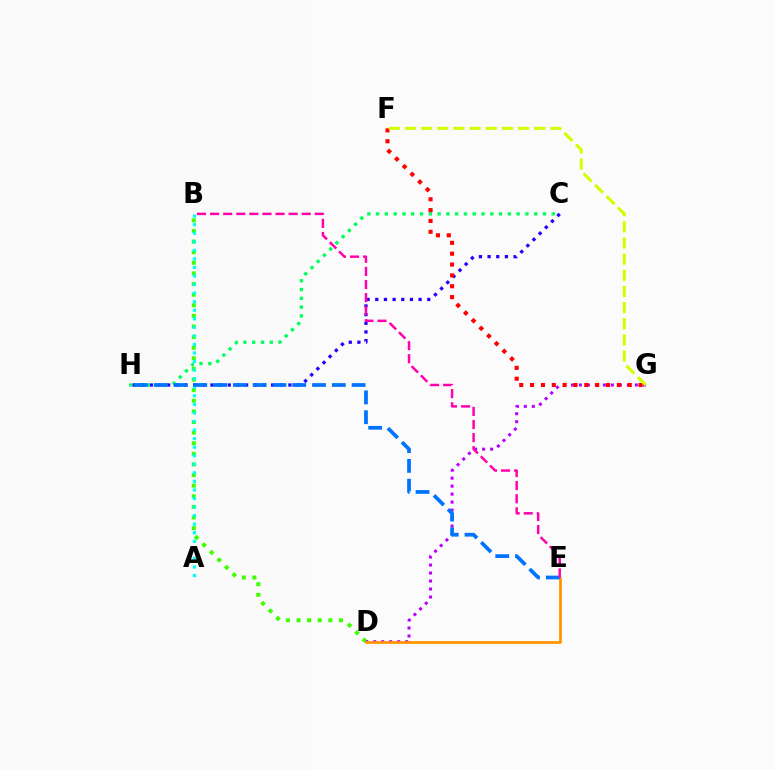{('C', 'H'): [{'color': '#2500ff', 'line_style': 'dotted', 'thickness': 2.35}, {'color': '#00ff5c', 'line_style': 'dotted', 'thickness': 2.39}], ('B', 'D'): [{'color': '#3dff00', 'line_style': 'dotted', 'thickness': 2.88}], ('A', 'B'): [{'color': '#00fff6', 'line_style': 'dotted', 'thickness': 2.33}], ('D', 'G'): [{'color': '#b900ff', 'line_style': 'dotted', 'thickness': 2.17}], ('D', 'E'): [{'color': '#ff9400', 'line_style': 'solid', 'thickness': 1.96}], ('F', 'G'): [{'color': '#ff0000', 'line_style': 'dotted', 'thickness': 2.95}, {'color': '#d1ff00', 'line_style': 'dashed', 'thickness': 2.19}], ('E', 'H'): [{'color': '#0074ff', 'line_style': 'dashed', 'thickness': 2.69}], ('B', 'E'): [{'color': '#ff00ac', 'line_style': 'dashed', 'thickness': 1.78}]}